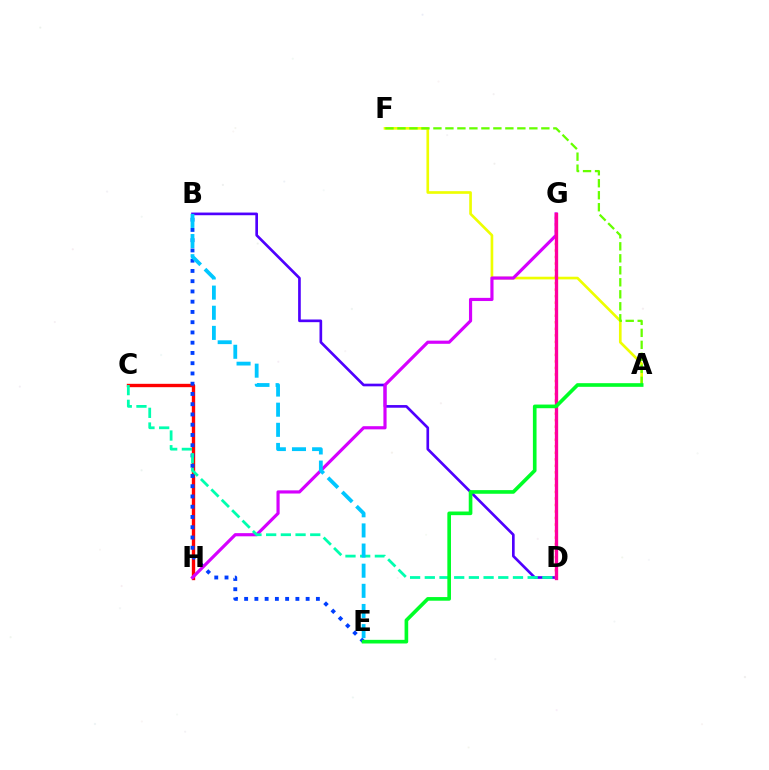{('C', 'H'): [{'color': '#ff0000', 'line_style': 'solid', 'thickness': 2.42}], ('B', 'D'): [{'color': '#4f00ff', 'line_style': 'solid', 'thickness': 1.92}], ('A', 'F'): [{'color': '#eeff00', 'line_style': 'solid', 'thickness': 1.92}, {'color': '#66ff00', 'line_style': 'dashed', 'thickness': 1.63}], ('B', 'E'): [{'color': '#003fff', 'line_style': 'dotted', 'thickness': 2.79}, {'color': '#00c7ff', 'line_style': 'dashed', 'thickness': 2.74}], ('D', 'G'): [{'color': '#ff8800', 'line_style': 'dotted', 'thickness': 1.77}, {'color': '#ff00a0', 'line_style': 'solid', 'thickness': 2.39}], ('G', 'H'): [{'color': '#d600ff', 'line_style': 'solid', 'thickness': 2.28}], ('C', 'D'): [{'color': '#00ffaf', 'line_style': 'dashed', 'thickness': 2.0}], ('A', 'E'): [{'color': '#00ff27', 'line_style': 'solid', 'thickness': 2.62}]}